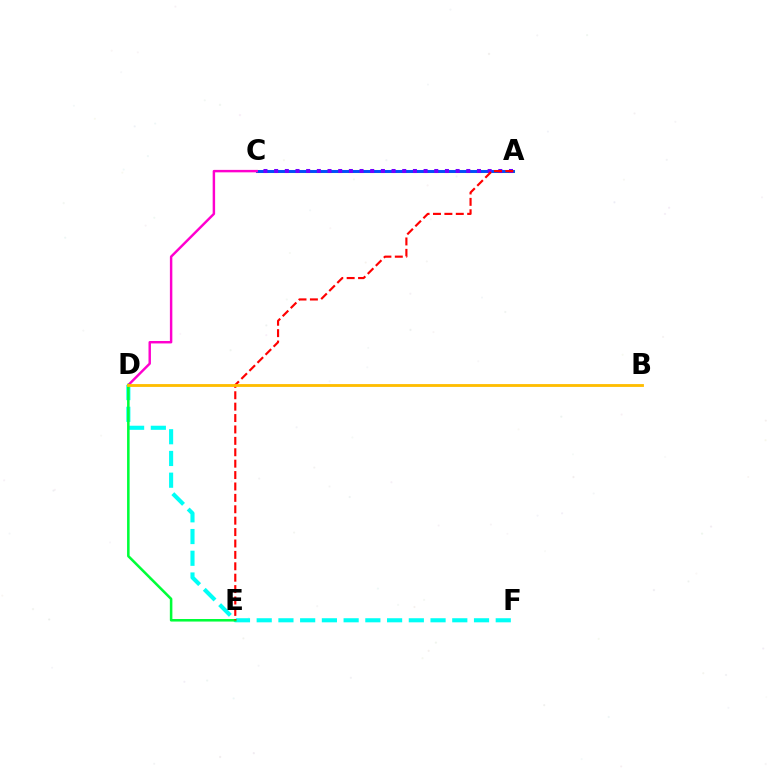{('A', 'C'): [{'color': '#84ff00', 'line_style': 'solid', 'thickness': 2.21}, {'color': '#004bff', 'line_style': 'solid', 'thickness': 2.08}, {'color': '#7200ff', 'line_style': 'dotted', 'thickness': 2.9}], ('C', 'D'): [{'color': '#ff00cf', 'line_style': 'solid', 'thickness': 1.76}], ('D', 'F'): [{'color': '#00fff6', 'line_style': 'dashed', 'thickness': 2.95}], ('D', 'E'): [{'color': '#00ff39', 'line_style': 'solid', 'thickness': 1.83}], ('A', 'E'): [{'color': '#ff0000', 'line_style': 'dashed', 'thickness': 1.55}], ('B', 'D'): [{'color': '#ffbd00', 'line_style': 'solid', 'thickness': 2.04}]}